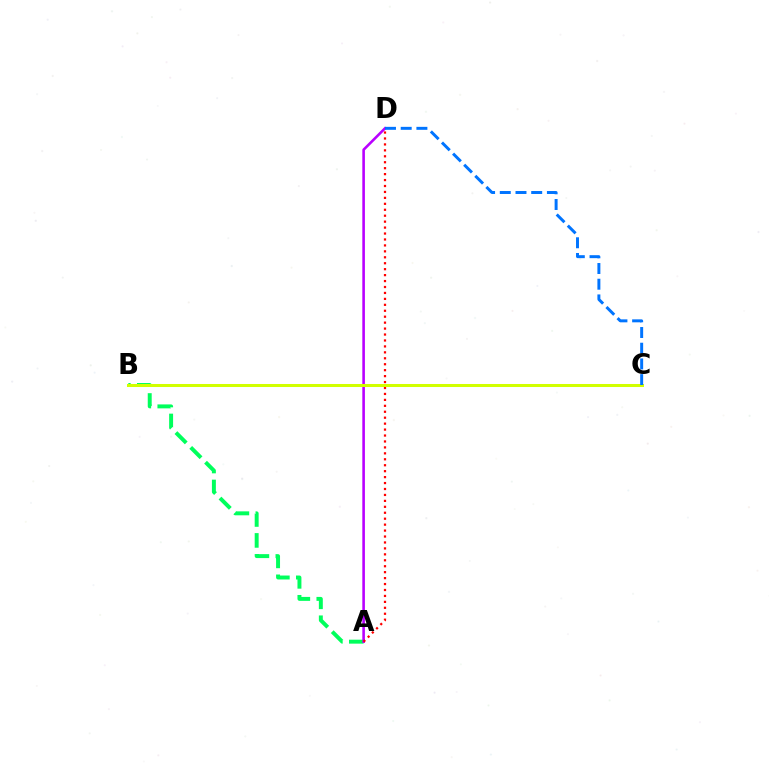{('A', 'B'): [{'color': '#00ff5c', 'line_style': 'dashed', 'thickness': 2.84}], ('A', 'D'): [{'color': '#b900ff', 'line_style': 'solid', 'thickness': 1.87}, {'color': '#ff0000', 'line_style': 'dotted', 'thickness': 1.61}], ('B', 'C'): [{'color': '#d1ff00', 'line_style': 'solid', 'thickness': 2.18}], ('C', 'D'): [{'color': '#0074ff', 'line_style': 'dashed', 'thickness': 2.13}]}